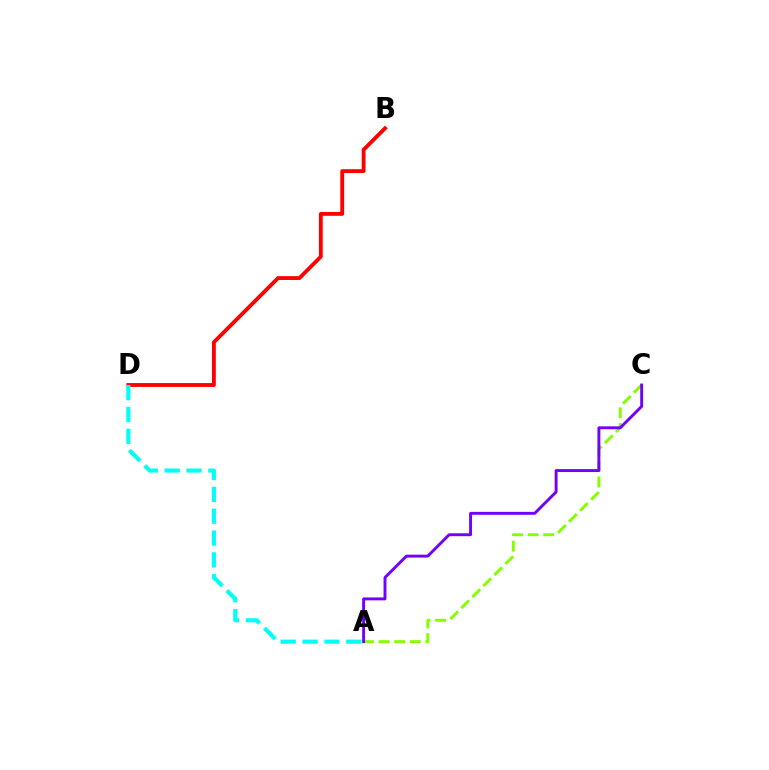{('A', 'C'): [{'color': '#84ff00', 'line_style': 'dashed', 'thickness': 2.12}, {'color': '#7200ff', 'line_style': 'solid', 'thickness': 2.1}], ('B', 'D'): [{'color': '#ff0000', 'line_style': 'solid', 'thickness': 2.77}], ('A', 'D'): [{'color': '#00fff6', 'line_style': 'dashed', 'thickness': 2.97}]}